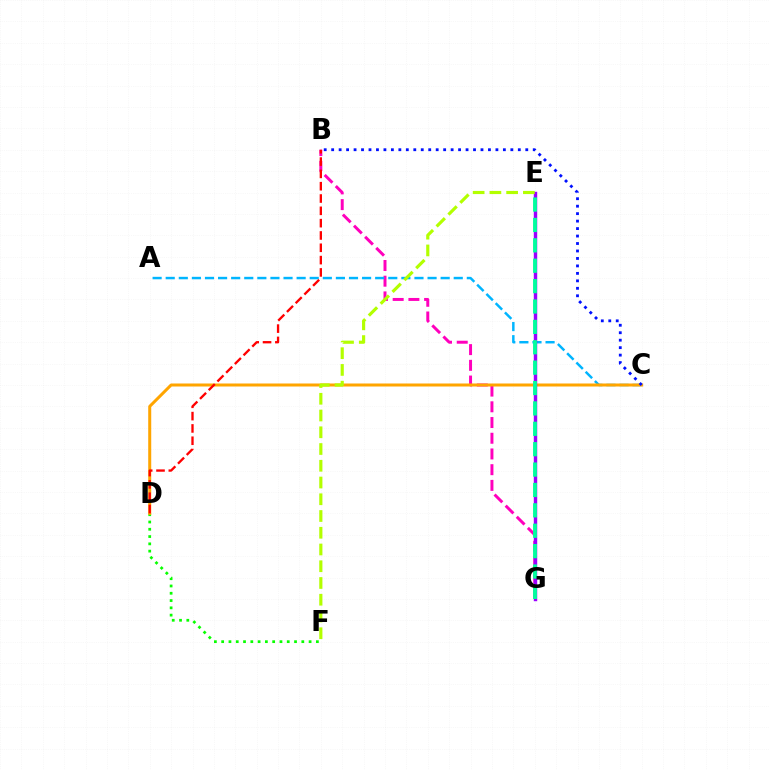{('B', 'G'): [{'color': '#ff00bd', 'line_style': 'dashed', 'thickness': 2.14}], ('A', 'C'): [{'color': '#00b5ff', 'line_style': 'dashed', 'thickness': 1.78}], ('D', 'F'): [{'color': '#08ff00', 'line_style': 'dotted', 'thickness': 1.98}], ('C', 'D'): [{'color': '#ffa500', 'line_style': 'solid', 'thickness': 2.17}], ('E', 'G'): [{'color': '#9b00ff', 'line_style': 'solid', 'thickness': 2.47}, {'color': '#00ff9d', 'line_style': 'dashed', 'thickness': 2.77}], ('E', 'F'): [{'color': '#b3ff00', 'line_style': 'dashed', 'thickness': 2.27}], ('B', 'D'): [{'color': '#ff0000', 'line_style': 'dashed', 'thickness': 1.67}], ('B', 'C'): [{'color': '#0010ff', 'line_style': 'dotted', 'thickness': 2.03}]}